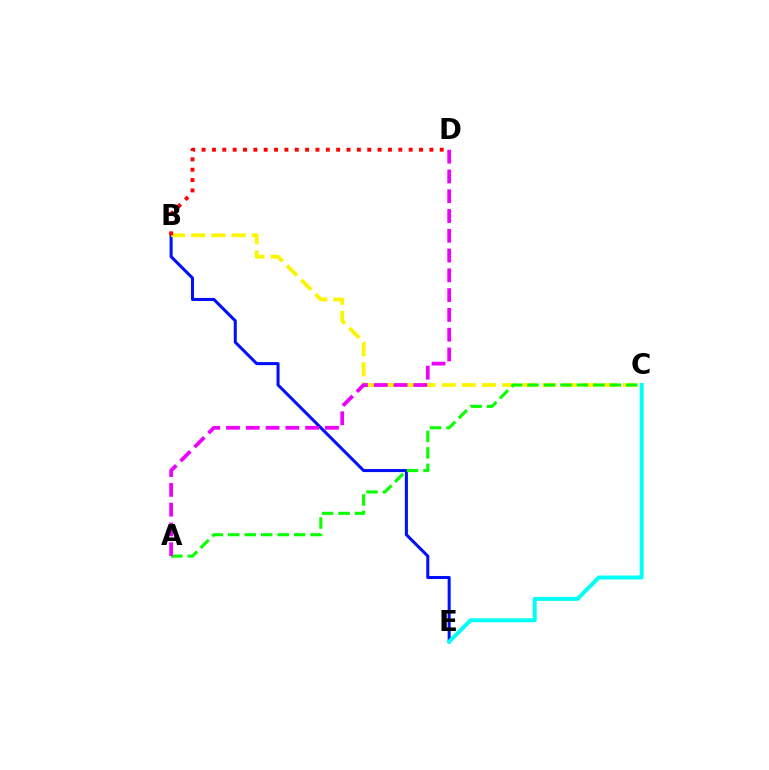{('B', 'E'): [{'color': '#0010ff', 'line_style': 'solid', 'thickness': 2.19}], ('B', 'C'): [{'color': '#fcf500', 'line_style': 'dashed', 'thickness': 2.74}], ('A', 'C'): [{'color': '#08ff00', 'line_style': 'dashed', 'thickness': 2.24}], ('B', 'D'): [{'color': '#ff0000', 'line_style': 'dotted', 'thickness': 2.81}], ('C', 'E'): [{'color': '#00fff6', 'line_style': 'solid', 'thickness': 2.85}], ('A', 'D'): [{'color': '#ee00ff', 'line_style': 'dashed', 'thickness': 2.69}]}